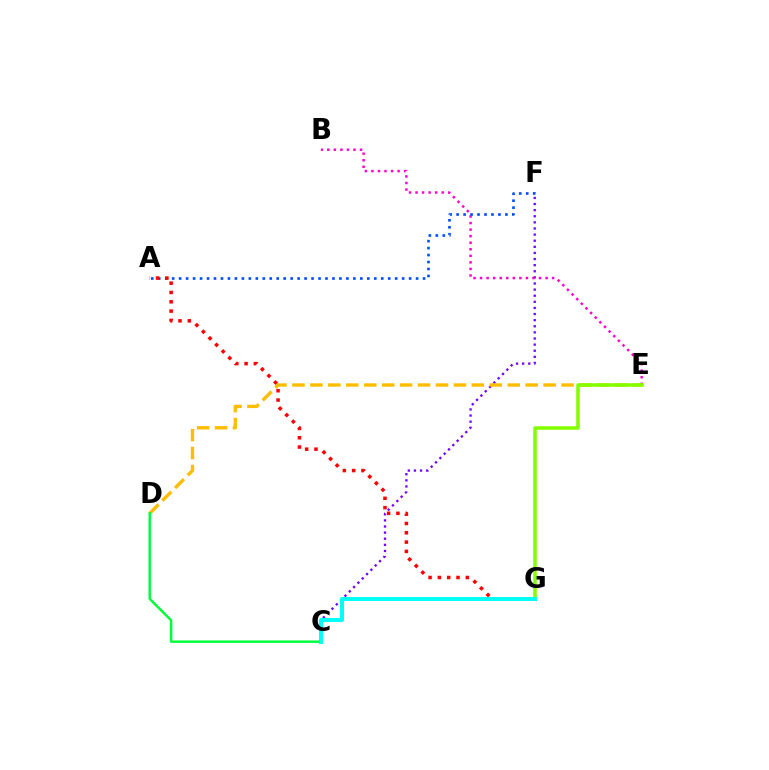{('C', 'F'): [{'color': '#7200ff', 'line_style': 'dotted', 'thickness': 1.66}], ('B', 'E'): [{'color': '#ff00cf', 'line_style': 'dotted', 'thickness': 1.78}], ('D', 'E'): [{'color': '#ffbd00', 'line_style': 'dashed', 'thickness': 2.44}], ('C', 'D'): [{'color': '#00ff39', 'line_style': 'solid', 'thickness': 1.77}], ('E', 'G'): [{'color': '#84ff00', 'line_style': 'solid', 'thickness': 2.55}], ('A', 'F'): [{'color': '#004bff', 'line_style': 'dotted', 'thickness': 1.89}], ('A', 'G'): [{'color': '#ff0000', 'line_style': 'dotted', 'thickness': 2.53}], ('C', 'G'): [{'color': '#00fff6', 'line_style': 'solid', 'thickness': 2.85}]}